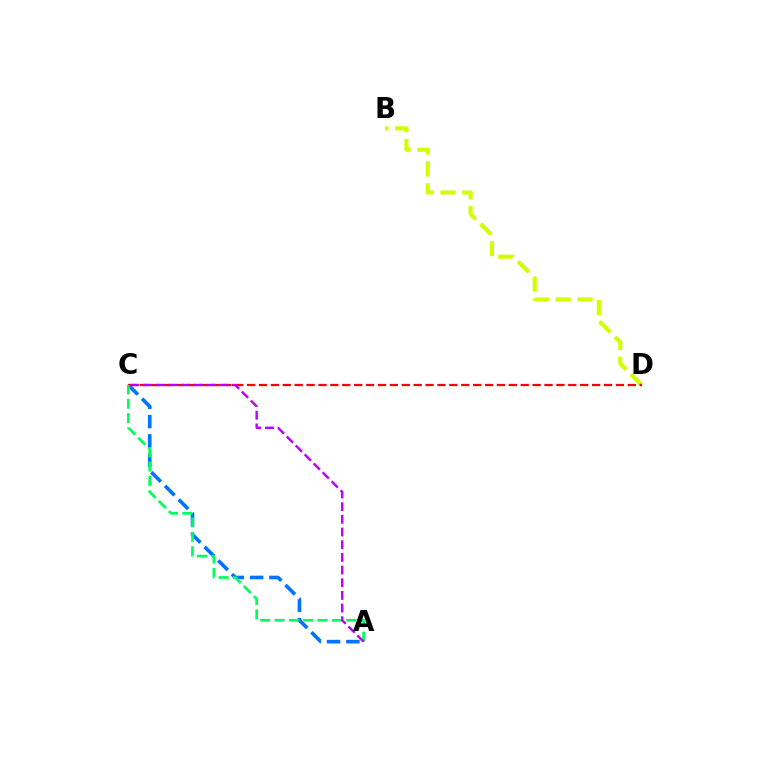{('B', 'D'): [{'color': '#d1ff00', 'line_style': 'dashed', 'thickness': 2.97}], ('A', 'C'): [{'color': '#0074ff', 'line_style': 'dashed', 'thickness': 2.63}, {'color': '#00ff5c', 'line_style': 'dashed', 'thickness': 1.95}, {'color': '#b900ff', 'line_style': 'dashed', 'thickness': 1.72}], ('C', 'D'): [{'color': '#ff0000', 'line_style': 'dashed', 'thickness': 1.62}]}